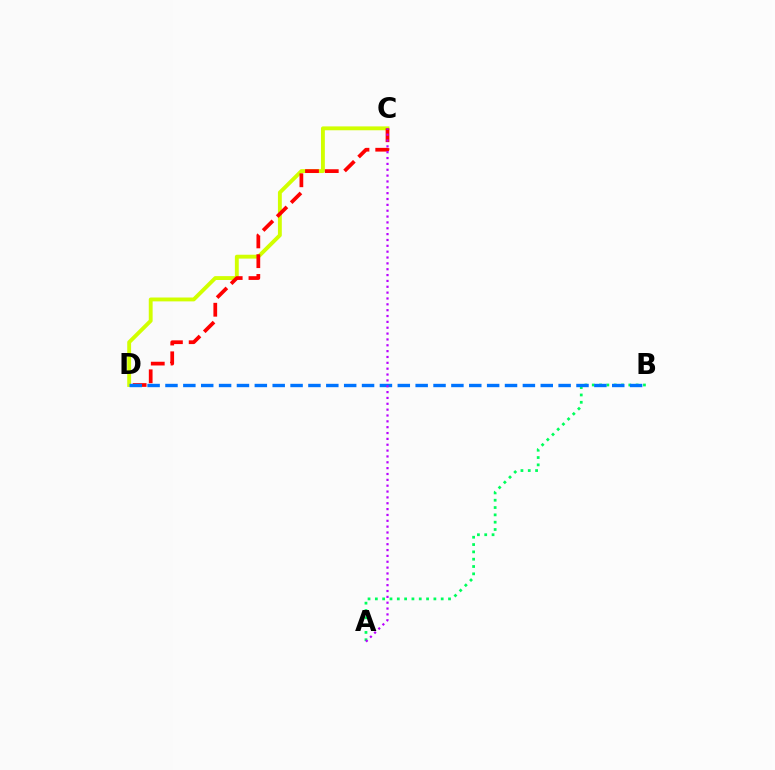{('C', 'D'): [{'color': '#d1ff00', 'line_style': 'solid', 'thickness': 2.79}, {'color': '#ff0000', 'line_style': 'dashed', 'thickness': 2.68}], ('A', 'B'): [{'color': '#00ff5c', 'line_style': 'dotted', 'thickness': 1.99}], ('B', 'D'): [{'color': '#0074ff', 'line_style': 'dashed', 'thickness': 2.43}], ('A', 'C'): [{'color': '#b900ff', 'line_style': 'dotted', 'thickness': 1.59}]}